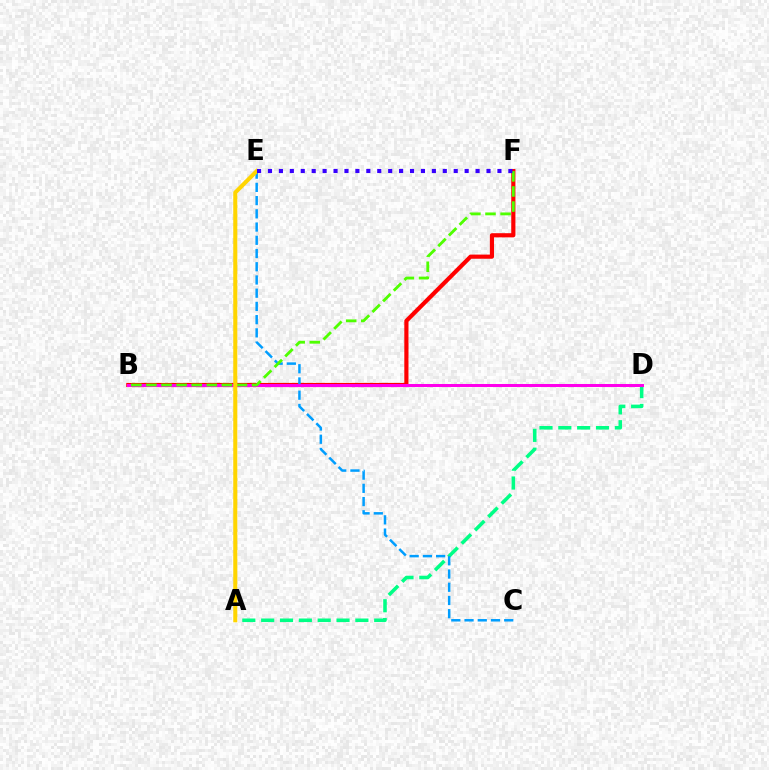{('B', 'F'): [{'color': '#ff0000', 'line_style': 'solid', 'thickness': 3.0}, {'color': '#4fff00', 'line_style': 'dashed', 'thickness': 2.05}], ('A', 'D'): [{'color': '#00ff86', 'line_style': 'dashed', 'thickness': 2.56}], ('C', 'E'): [{'color': '#009eff', 'line_style': 'dashed', 'thickness': 1.8}], ('B', 'D'): [{'color': '#ff00ed', 'line_style': 'solid', 'thickness': 2.17}], ('A', 'E'): [{'color': '#ffd500', 'line_style': 'solid', 'thickness': 2.92}], ('E', 'F'): [{'color': '#3700ff', 'line_style': 'dotted', 'thickness': 2.97}]}